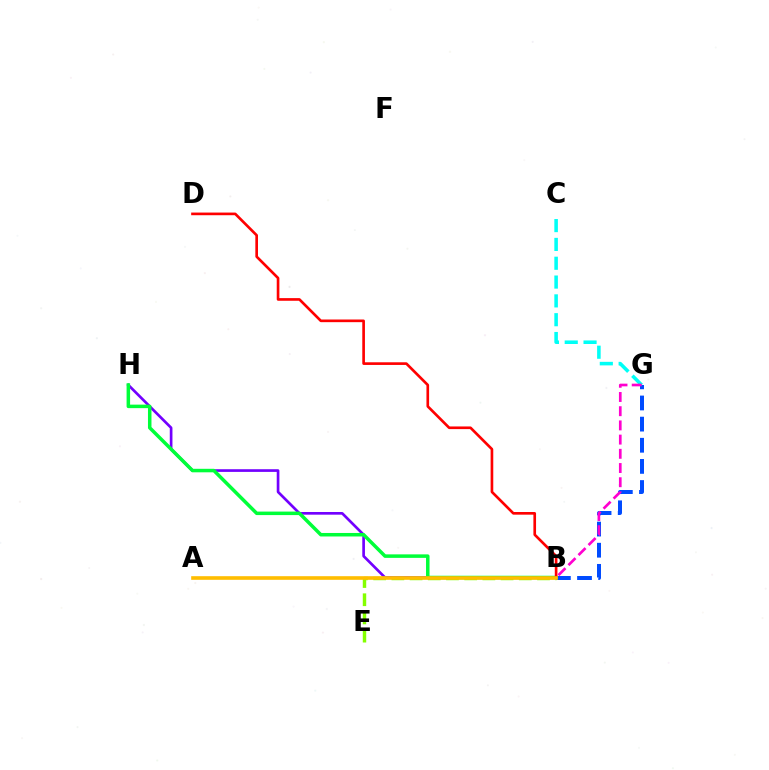{('B', 'G'): [{'color': '#004bff', 'line_style': 'dashed', 'thickness': 2.87}, {'color': '#ff00cf', 'line_style': 'dashed', 'thickness': 1.93}], ('B', 'H'): [{'color': '#7200ff', 'line_style': 'solid', 'thickness': 1.93}, {'color': '#00ff39', 'line_style': 'solid', 'thickness': 2.52}], ('C', 'G'): [{'color': '#00fff6', 'line_style': 'dashed', 'thickness': 2.56}], ('B', 'D'): [{'color': '#ff0000', 'line_style': 'solid', 'thickness': 1.91}], ('B', 'E'): [{'color': '#84ff00', 'line_style': 'dashed', 'thickness': 2.47}], ('A', 'B'): [{'color': '#ffbd00', 'line_style': 'solid', 'thickness': 2.62}]}